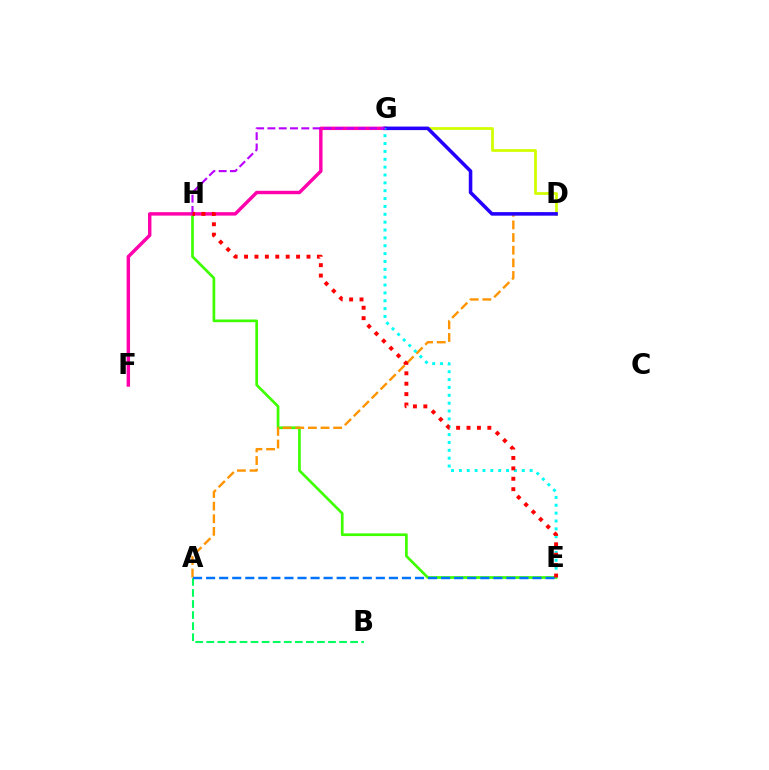{('D', 'G'): [{'color': '#d1ff00', 'line_style': 'solid', 'thickness': 1.98}, {'color': '#2500ff', 'line_style': 'solid', 'thickness': 2.55}], ('E', 'H'): [{'color': '#3dff00', 'line_style': 'solid', 'thickness': 1.93}, {'color': '#ff0000', 'line_style': 'dotted', 'thickness': 2.83}], ('F', 'G'): [{'color': '#ff00ac', 'line_style': 'solid', 'thickness': 2.47}], ('A', 'D'): [{'color': '#ff9400', 'line_style': 'dashed', 'thickness': 1.72}], ('A', 'B'): [{'color': '#00ff5c', 'line_style': 'dashed', 'thickness': 1.5}], ('E', 'G'): [{'color': '#00fff6', 'line_style': 'dotted', 'thickness': 2.14}], ('G', 'H'): [{'color': '#b900ff', 'line_style': 'dashed', 'thickness': 1.53}], ('A', 'E'): [{'color': '#0074ff', 'line_style': 'dashed', 'thickness': 1.77}]}